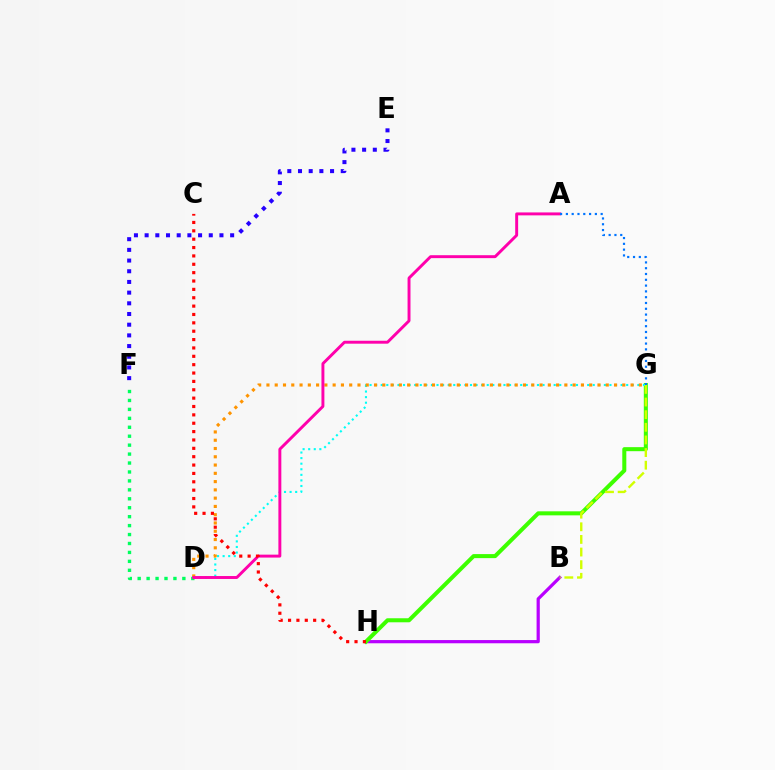{('B', 'H'): [{'color': '#b900ff', 'line_style': 'solid', 'thickness': 2.31}], ('G', 'H'): [{'color': '#3dff00', 'line_style': 'solid', 'thickness': 2.9}], ('D', 'G'): [{'color': '#00fff6', 'line_style': 'dotted', 'thickness': 1.52}, {'color': '#ff9400', 'line_style': 'dotted', 'thickness': 2.25}], ('E', 'F'): [{'color': '#2500ff', 'line_style': 'dotted', 'thickness': 2.9}], ('B', 'G'): [{'color': '#d1ff00', 'line_style': 'dashed', 'thickness': 1.72}], ('D', 'F'): [{'color': '#00ff5c', 'line_style': 'dotted', 'thickness': 2.43}], ('A', 'D'): [{'color': '#ff00ac', 'line_style': 'solid', 'thickness': 2.11}], ('C', 'H'): [{'color': '#ff0000', 'line_style': 'dotted', 'thickness': 2.27}], ('A', 'G'): [{'color': '#0074ff', 'line_style': 'dotted', 'thickness': 1.57}]}